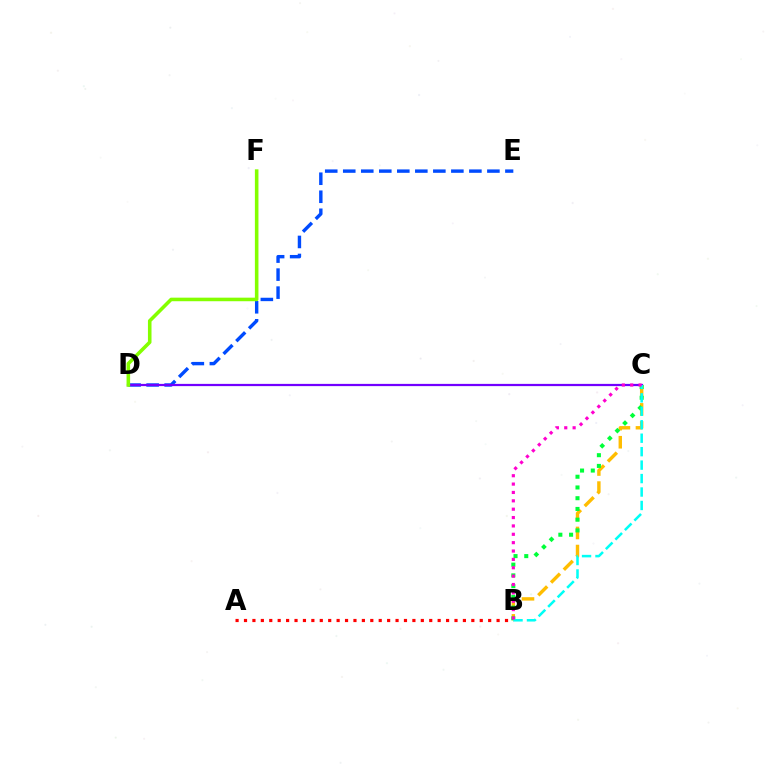{('D', 'E'): [{'color': '#004bff', 'line_style': 'dashed', 'thickness': 2.45}], ('B', 'C'): [{'color': '#ffbd00', 'line_style': 'dashed', 'thickness': 2.46}, {'color': '#00ff39', 'line_style': 'dotted', 'thickness': 2.92}, {'color': '#00fff6', 'line_style': 'dashed', 'thickness': 1.83}, {'color': '#ff00cf', 'line_style': 'dotted', 'thickness': 2.27}], ('C', 'D'): [{'color': '#7200ff', 'line_style': 'solid', 'thickness': 1.61}], ('D', 'F'): [{'color': '#84ff00', 'line_style': 'solid', 'thickness': 2.57}], ('A', 'B'): [{'color': '#ff0000', 'line_style': 'dotted', 'thickness': 2.29}]}